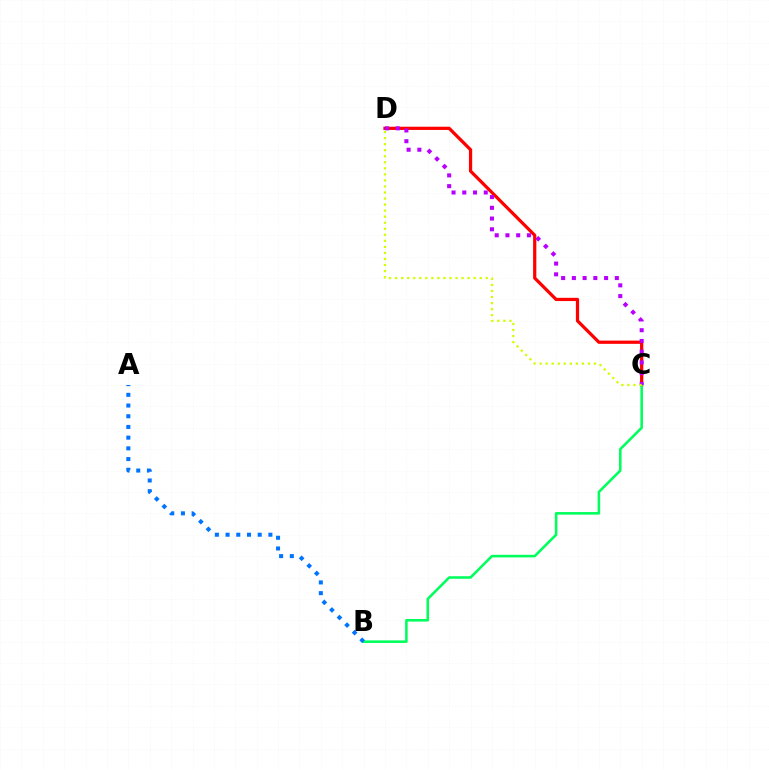{('C', 'D'): [{'color': '#ff0000', 'line_style': 'solid', 'thickness': 2.33}, {'color': '#b900ff', 'line_style': 'dotted', 'thickness': 2.92}, {'color': '#d1ff00', 'line_style': 'dotted', 'thickness': 1.64}], ('B', 'C'): [{'color': '#00ff5c', 'line_style': 'solid', 'thickness': 1.85}], ('A', 'B'): [{'color': '#0074ff', 'line_style': 'dotted', 'thickness': 2.91}]}